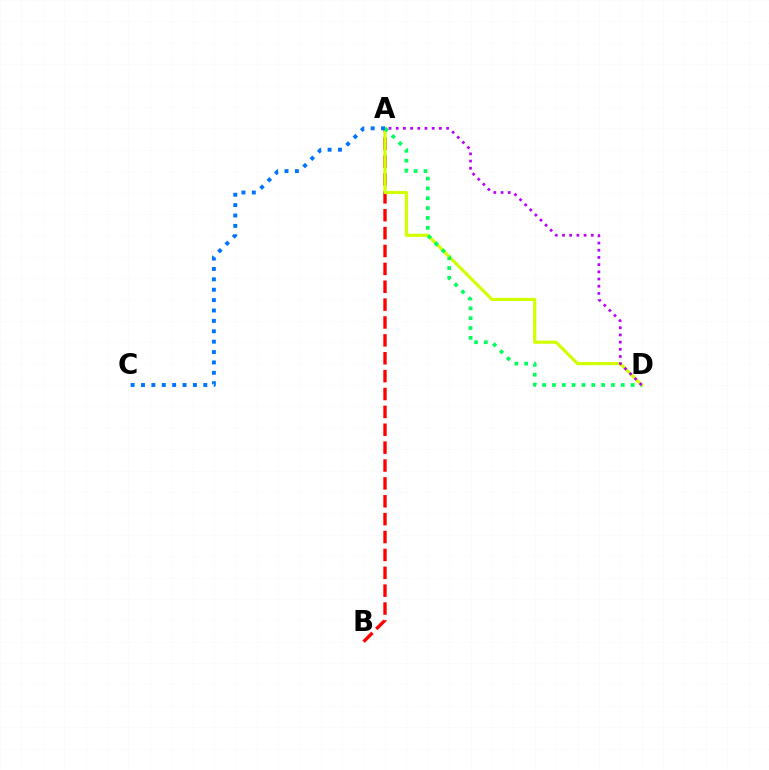{('A', 'B'): [{'color': '#ff0000', 'line_style': 'dashed', 'thickness': 2.43}], ('A', 'D'): [{'color': '#d1ff00', 'line_style': 'solid', 'thickness': 2.26}, {'color': '#00ff5c', 'line_style': 'dotted', 'thickness': 2.67}, {'color': '#b900ff', 'line_style': 'dotted', 'thickness': 1.96}], ('A', 'C'): [{'color': '#0074ff', 'line_style': 'dotted', 'thickness': 2.82}]}